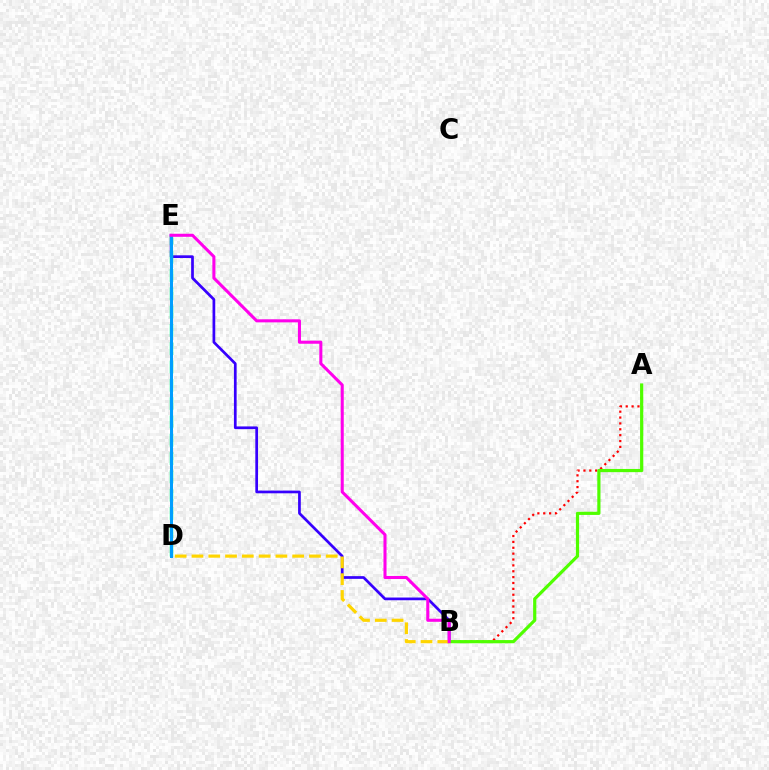{('B', 'E'): [{'color': '#3700ff', 'line_style': 'solid', 'thickness': 1.95}, {'color': '#ff00ed', 'line_style': 'solid', 'thickness': 2.2}], ('A', 'B'): [{'color': '#ff0000', 'line_style': 'dotted', 'thickness': 1.59}, {'color': '#4fff00', 'line_style': 'solid', 'thickness': 2.3}], ('B', 'D'): [{'color': '#ffd500', 'line_style': 'dashed', 'thickness': 2.28}], ('D', 'E'): [{'color': '#00ff86', 'line_style': 'dashed', 'thickness': 2.49}, {'color': '#009eff', 'line_style': 'solid', 'thickness': 2.16}]}